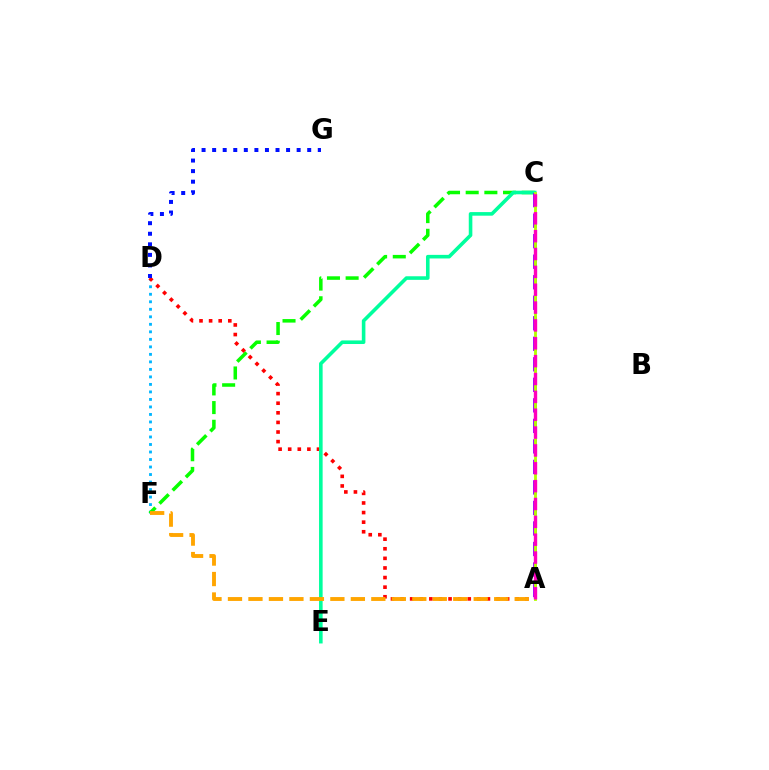{('D', 'F'): [{'color': '#00b5ff', 'line_style': 'dotted', 'thickness': 2.04}], ('C', 'F'): [{'color': '#08ff00', 'line_style': 'dashed', 'thickness': 2.54}], ('A', 'D'): [{'color': '#ff0000', 'line_style': 'dotted', 'thickness': 2.61}], ('C', 'E'): [{'color': '#00ff9d', 'line_style': 'solid', 'thickness': 2.58}], ('A', 'F'): [{'color': '#ffa500', 'line_style': 'dashed', 'thickness': 2.78}], ('A', 'C'): [{'color': '#9b00ff', 'line_style': 'dashed', 'thickness': 2.79}, {'color': '#b3ff00', 'line_style': 'solid', 'thickness': 2.04}, {'color': '#ff00bd', 'line_style': 'dashed', 'thickness': 2.43}], ('D', 'G'): [{'color': '#0010ff', 'line_style': 'dotted', 'thickness': 2.87}]}